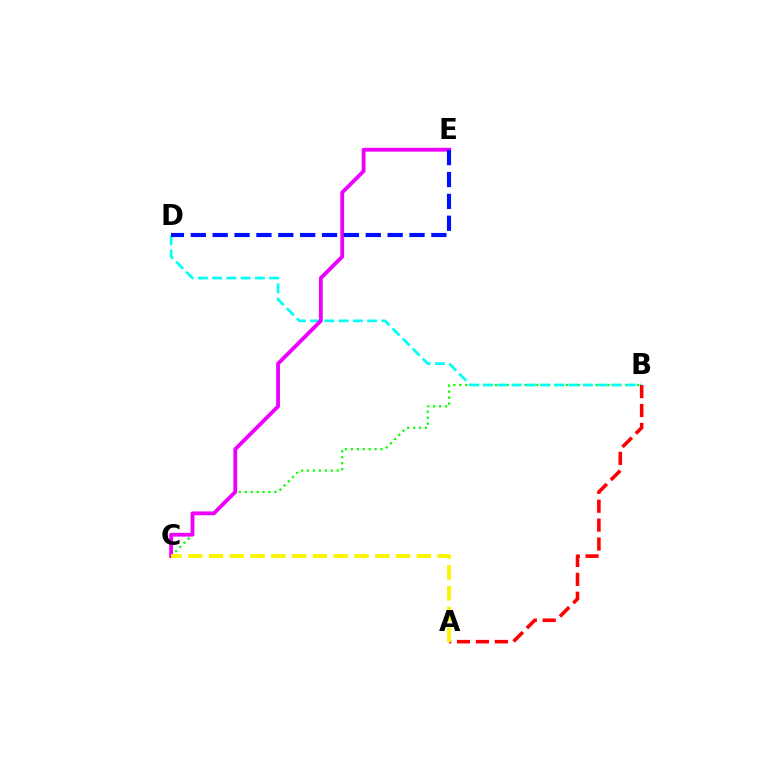{('B', 'C'): [{'color': '#08ff00', 'line_style': 'dotted', 'thickness': 1.61}], ('B', 'D'): [{'color': '#00fff6', 'line_style': 'dashed', 'thickness': 1.94}], ('A', 'B'): [{'color': '#ff0000', 'line_style': 'dashed', 'thickness': 2.57}], ('C', 'E'): [{'color': '#ee00ff', 'line_style': 'solid', 'thickness': 2.74}], ('A', 'C'): [{'color': '#fcf500', 'line_style': 'dashed', 'thickness': 2.82}], ('D', 'E'): [{'color': '#0010ff', 'line_style': 'dashed', 'thickness': 2.97}]}